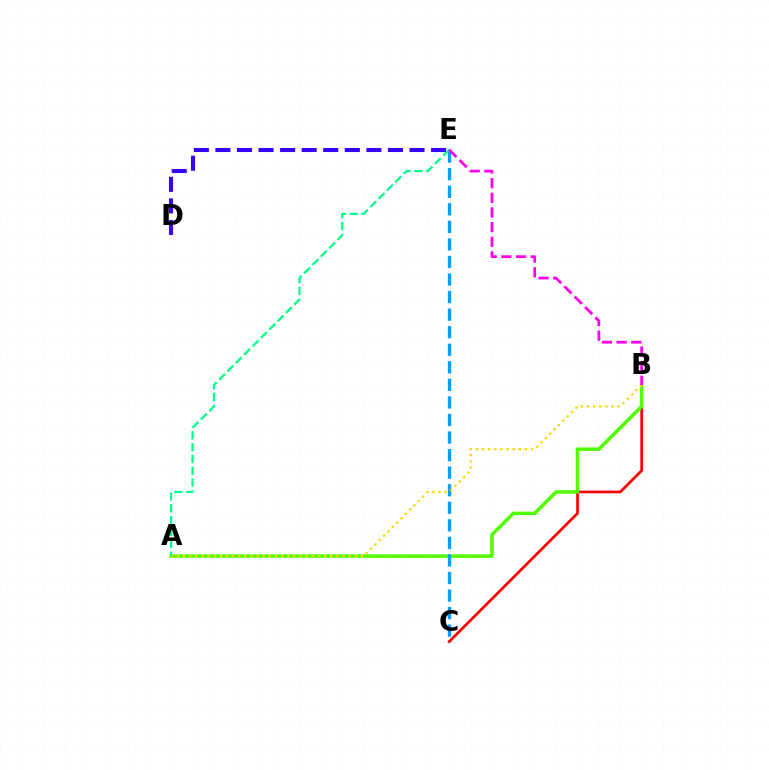{('B', 'C'): [{'color': '#ff0000', 'line_style': 'solid', 'thickness': 1.95}], ('D', 'E'): [{'color': '#3700ff', 'line_style': 'dashed', 'thickness': 2.93}], ('A', 'B'): [{'color': '#4fff00', 'line_style': 'solid', 'thickness': 2.5}, {'color': '#ffd500', 'line_style': 'dotted', 'thickness': 1.67}], ('C', 'E'): [{'color': '#009eff', 'line_style': 'dashed', 'thickness': 2.39}], ('A', 'E'): [{'color': '#00ff86', 'line_style': 'dashed', 'thickness': 1.6}], ('B', 'E'): [{'color': '#ff00ed', 'line_style': 'dashed', 'thickness': 1.99}]}